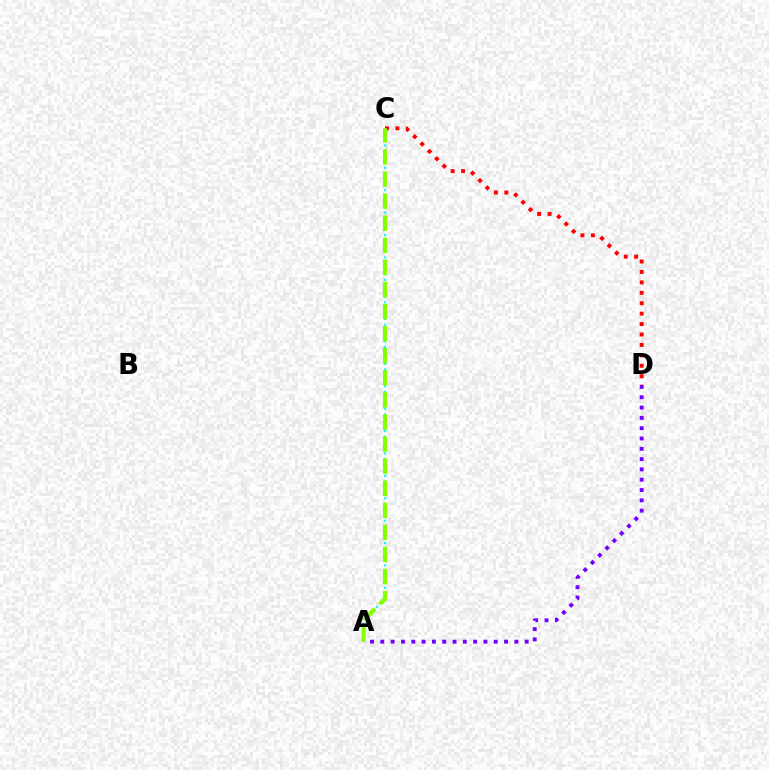{('C', 'D'): [{'color': '#ff0000', 'line_style': 'dotted', 'thickness': 2.83}], ('A', 'C'): [{'color': '#00fff6', 'line_style': 'dotted', 'thickness': 1.52}, {'color': '#84ff00', 'line_style': 'dashed', 'thickness': 3.0}], ('A', 'D'): [{'color': '#7200ff', 'line_style': 'dotted', 'thickness': 2.8}]}